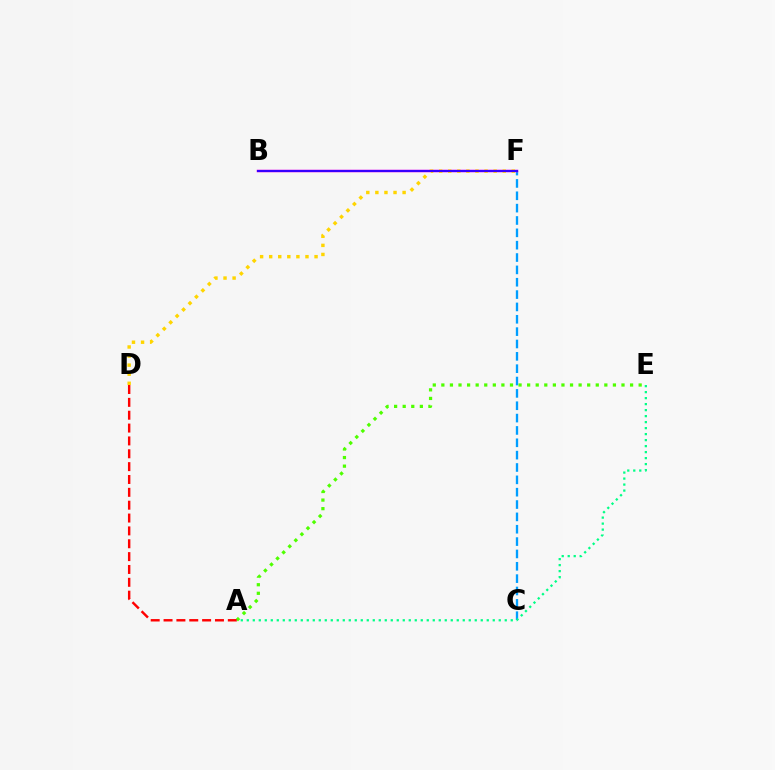{('C', 'F'): [{'color': '#009eff', 'line_style': 'dashed', 'thickness': 1.68}], ('B', 'F'): [{'color': '#ff00ed', 'line_style': 'solid', 'thickness': 1.8}, {'color': '#3700ff', 'line_style': 'solid', 'thickness': 1.52}], ('D', 'F'): [{'color': '#ffd500', 'line_style': 'dotted', 'thickness': 2.47}], ('A', 'E'): [{'color': '#4fff00', 'line_style': 'dotted', 'thickness': 2.33}, {'color': '#00ff86', 'line_style': 'dotted', 'thickness': 1.63}], ('A', 'D'): [{'color': '#ff0000', 'line_style': 'dashed', 'thickness': 1.75}]}